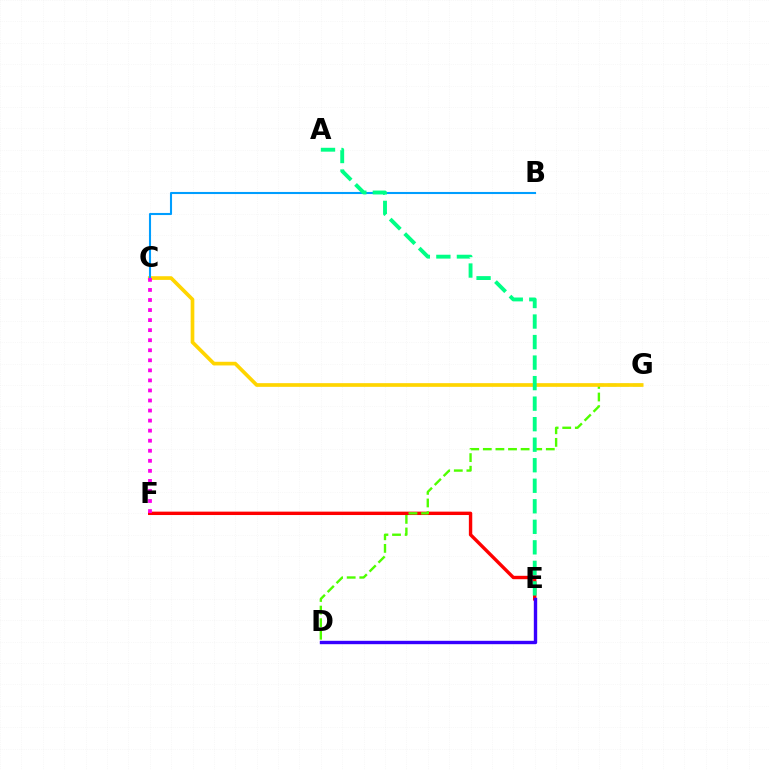{('E', 'F'): [{'color': '#ff0000', 'line_style': 'solid', 'thickness': 2.44}], ('D', 'G'): [{'color': '#4fff00', 'line_style': 'dashed', 'thickness': 1.71}], ('C', 'G'): [{'color': '#ffd500', 'line_style': 'solid', 'thickness': 2.65}], ('B', 'C'): [{'color': '#009eff', 'line_style': 'solid', 'thickness': 1.51}], ('A', 'E'): [{'color': '#00ff86', 'line_style': 'dashed', 'thickness': 2.79}], ('C', 'F'): [{'color': '#ff00ed', 'line_style': 'dotted', 'thickness': 2.73}], ('D', 'E'): [{'color': '#3700ff', 'line_style': 'solid', 'thickness': 2.43}]}